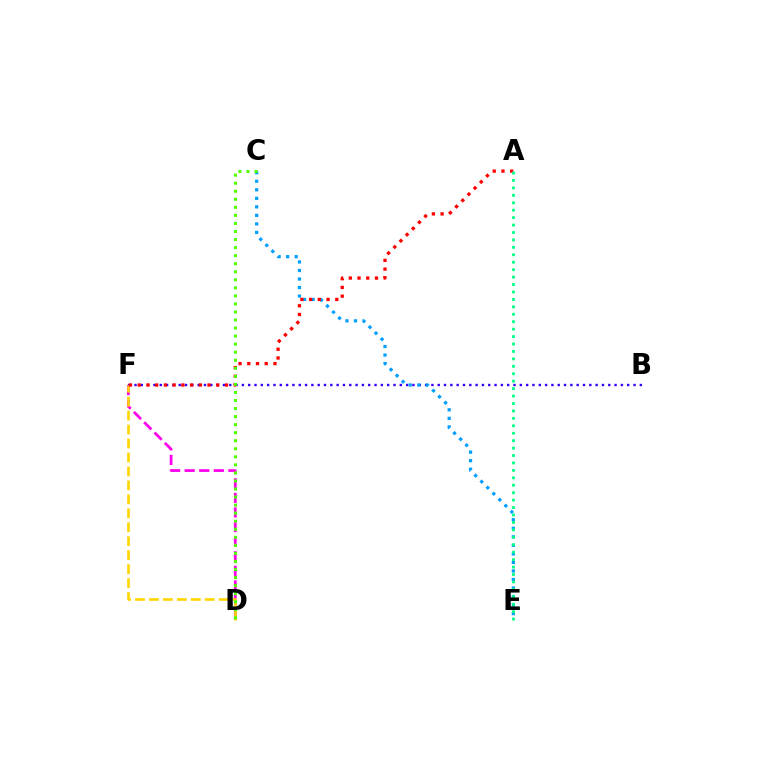{('B', 'F'): [{'color': '#3700ff', 'line_style': 'dotted', 'thickness': 1.72}], ('D', 'F'): [{'color': '#ff00ed', 'line_style': 'dashed', 'thickness': 1.98}, {'color': '#ffd500', 'line_style': 'dashed', 'thickness': 1.9}], ('C', 'E'): [{'color': '#009eff', 'line_style': 'dotted', 'thickness': 2.32}], ('A', 'F'): [{'color': '#ff0000', 'line_style': 'dotted', 'thickness': 2.37}], ('A', 'E'): [{'color': '#00ff86', 'line_style': 'dotted', 'thickness': 2.02}], ('C', 'D'): [{'color': '#4fff00', 'line_style': 'dotted', 'thickness': 2.19}]}